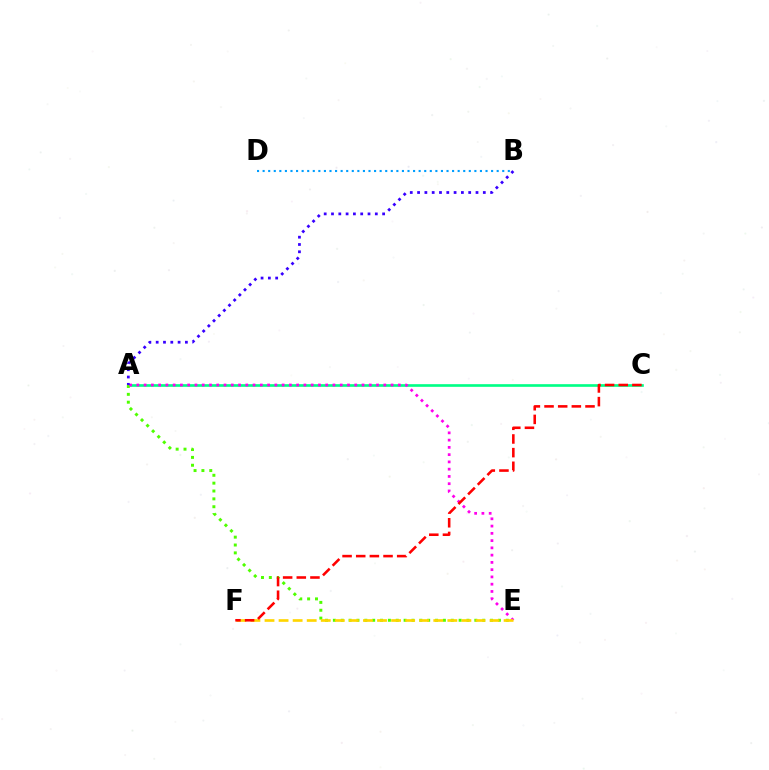{('A', 'C'): [{'color': '#00ff86', 'line_style': 'solid', 'thickness': 1.91}], ('A', 'E'): [{'color': '#4fff00', 'line_style': 'dotted', 'thickness': 2.14}, {'color': '#ff00ed', 'line_style': 'dotted', 'thickness': 1.97}], ('B', 'D'): [{'color': '#009eff', 'line_style': 'dotted', 'thickness': 1.51}], ('E', 'F'): [{'color': '#ffd500', 'line_style': 'dashed', 'thickness': 1.91}], ('C', 'F'): [{'color': '#ff0000', 'line_style': 'dashed', 'thickness': 1.86}], ('A', 'B'): [{'color': '#3700ff', 'line_style': 'dotted', 'thickness': 1.98}]}